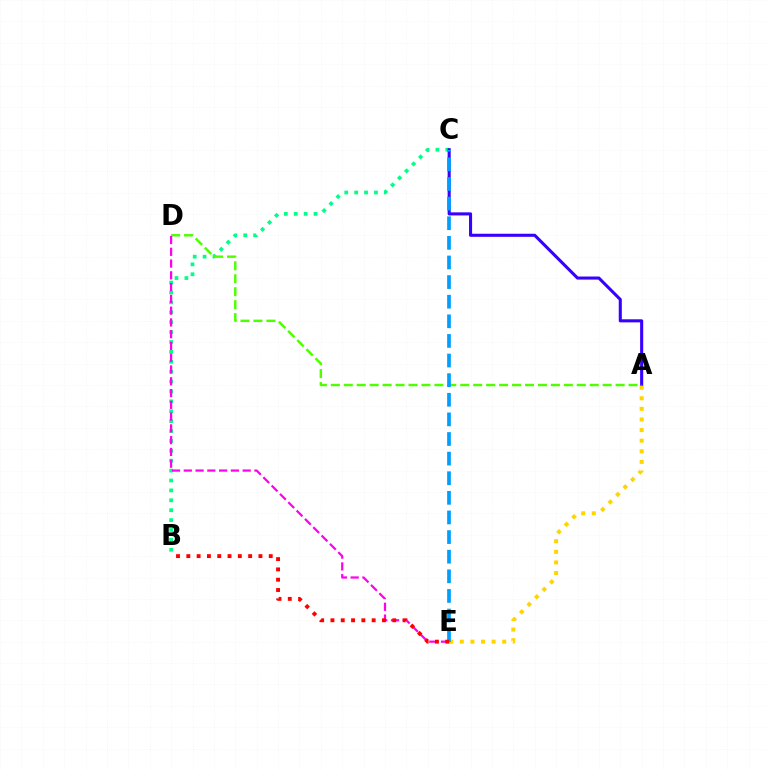{('B', 'C'): [{'color': '#00ff86', 'line_style': 'dotted', 'thickness': 2.69}], ('A', 'C'): [{'color': '#3700ff', 'line_style': 'solid', 'thickness': 2.21}], ('A', 'E'): [{'color': '#ffd500', 'line_style': 'dotted', 'thickness': 2.88}], ('A', 'D'): [{'color': '#4fff00', 'line_style': 'dashed', 'thickness': 1.76}], ('C', 'E'): [{'color': '#009eff', 'line_style': 'dashed', 'thickness': 2.66}], ('D', 'E'): [{'color': '#ff00ed', 'line_style': 'dashed', 'thickness': 1.6}], ('B', 'E'): [{'color': '#ff0000', 'line_style': 'dotted', 'thickness': 2.8}]}